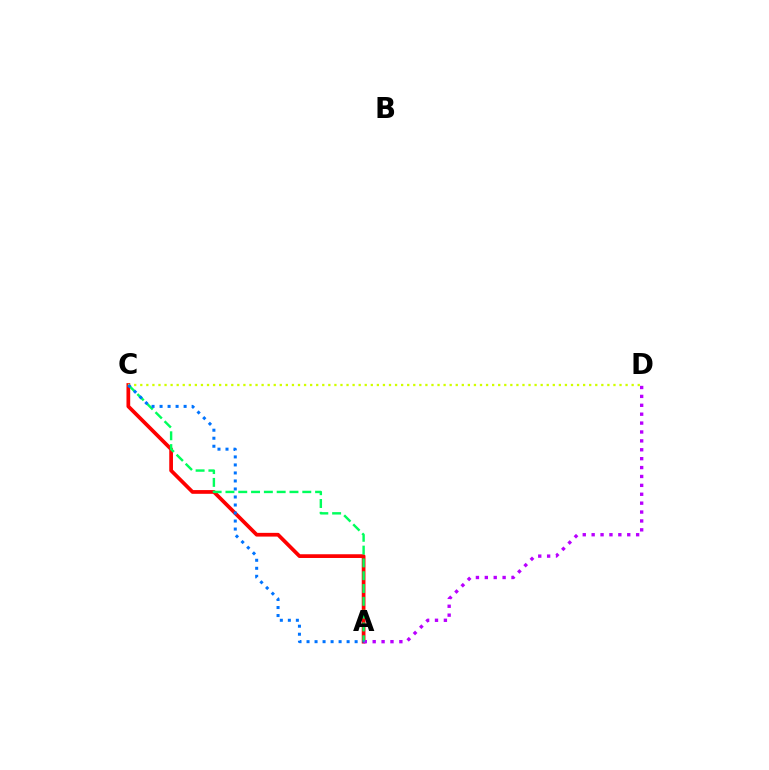{('A', 'C'): [{'color': '#ff0000', 'line_style': 'solid', 'thickness': 2.68}, {'color': '#00ff5c', 'line_style': 'dashed', 'thickness': 1.74}, {'color': '#0074ff', 'line_style': 'dotted', 'thickness': 2.18}], ('A', 'D'): [{'color': '#b900ff', 'line_style': 'dotted', 'thickness': 2.42}], ('C', 'D'): [{'color': '#d1ff00', 'line_style': 'dotted', 'thickness': 1.65}]}